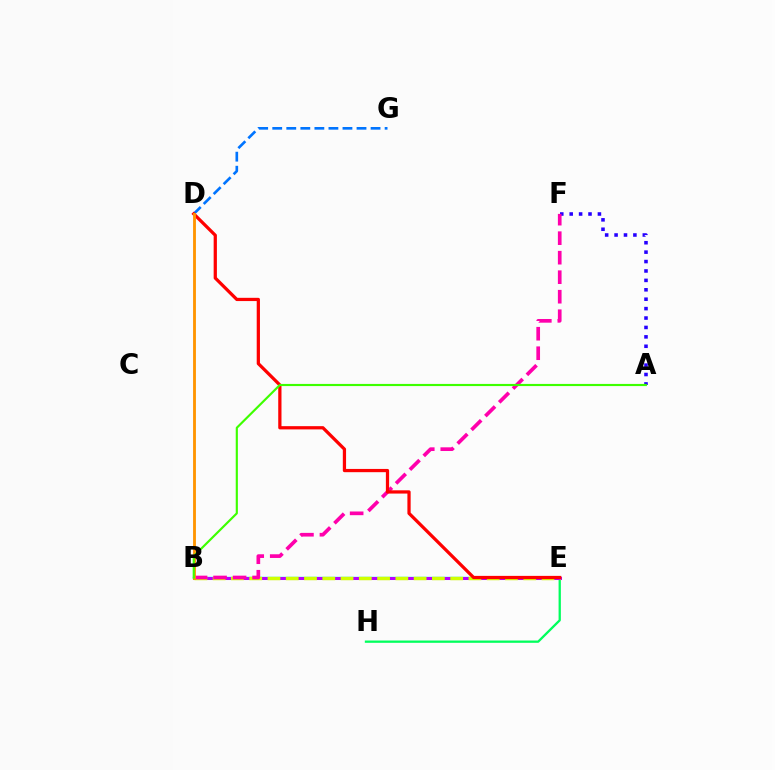{('B', 'E'): [{'color': '#00fff6', 'line_style': 'solid', 'thickness': 1.7}, {'color': '#b900ff', 'line_style': 'solid', 'thickness': 2.19}, {'color': '#d1ff00', 'line_style': 'dashed', 'thickness': 2.48}], ('E', 'H'): [{'color': '#00ff5c', 'line_style': 'solid', 'thickness': 1.65}], ('D', 'G'): [{'color': '#0074ff', 'line_style': 'dashed', 'thickness': 1.91}], ('A', 'F'): [{'color': '#2500ff', 'line_style': 'dotted', 'thickness': 2.56}], ('B', 'F'): [{'color': '#ff00ac', 'line_style': 'dashed', 'thickness': 2.65}], ('D', 'E'): [{'color': '#ff0000', 'line_style': 'solid', 'thickness': 2.34}], ('B', 'D'): [{'color': '#ff9400', 'line_style': 'solid', 'thickness': 2.05}], ('A', 'B'): [{'color': '#3dff00', 'line_style': 'solid', 'thickness': 1.55}]}